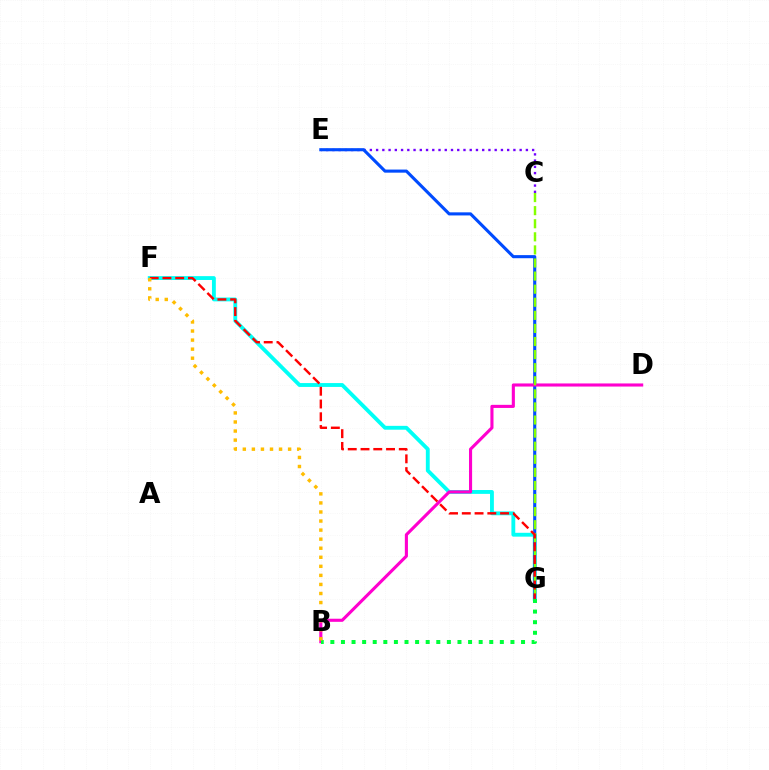{('C', 'E'): [{'color': '#7200ff', 'line_style': 'dotted', 'thickness': 1.7}], ('F', 'G'): [{'color': '#00fff6', 'line_style': 'solid', 'thickness': 2.77}, {'color': '#ff0000', 'line_style': 'dashed', 'thickness': 1.73}], ('E', 'G'): [{'color': '#004bff', 'line_style': 'solid', 'thickness': 2.23}], ('B', 'D'): [{'color': '#ff00cf', 'line_style': 'solid', 'thickness': 2.23}], ('B', 'G'): [{'color': '#00ff39', 'line_style': 'dotted', 'thickness': 2.88}], ('C', 'G'): [{'color': '#84ff00', 'line_style': 'dashed', 'thickness': 1.78}], ('B', 'F'): [{'color': '#ffbd00', 'line_style': 'dotted', 'thickness': 2.46}]}